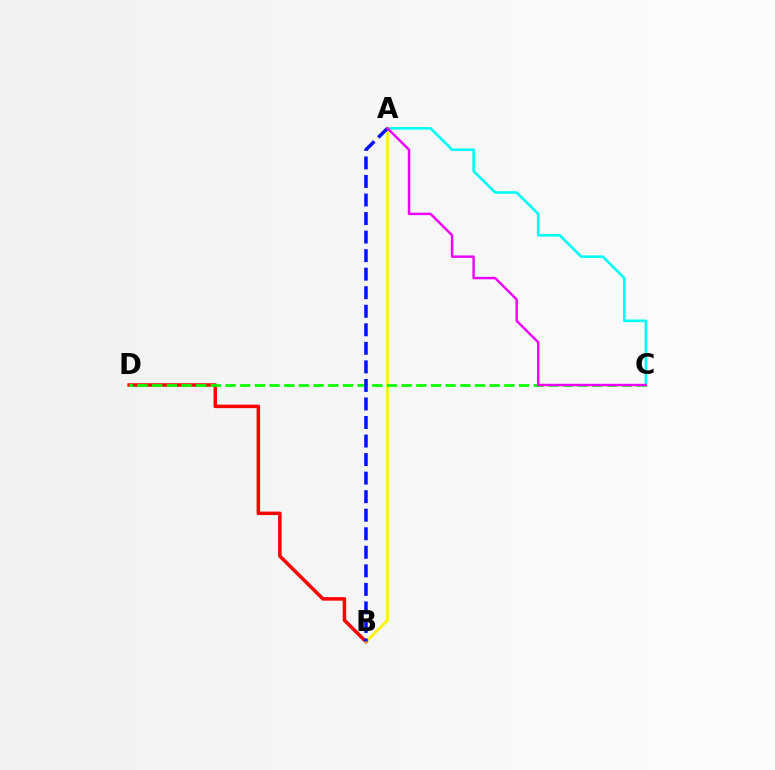{('B', 'D'): [{'color': '#ff0000', 'line_style': 'solid', 'thickness': 2.52}], ('A', 'C'): [{'color': '#00fff6', 'line_style': 'solid', 'thickness': 1.89}, {'color': '#ee00ff', 'line_style': 'solid', 'thickness': 1.76}], ('A', 'B'): [{'color': '#fcf500', 'line_style': 'solid', 'thickness': 1.94}, {'color': '#0010ff', 'line_style': 'dashed', 'thickness': 2.52}], ('C', 'D'): [{'color': '#08ff00', 'line_style': 'dashed', 'thickness': 1.99}]}